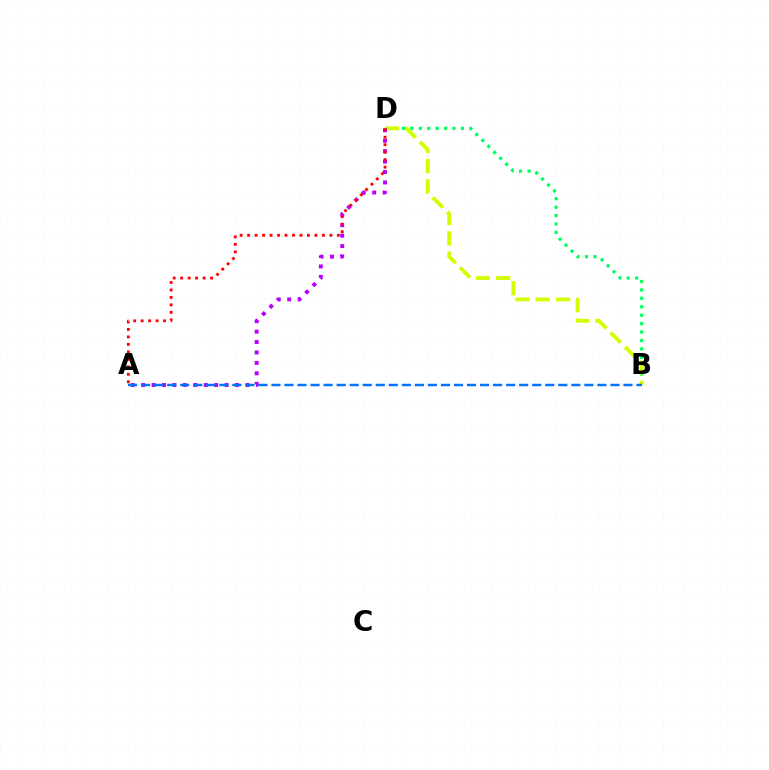{('B', 'D'): [{'color': '#00ff5c', 'line_style': 'dotted', 'thickness': 2.29}, {'color': '#d1ff00', 'line_style': 'dashed', 'thickness': 2.76}], ('A', 'D'): [{'color': '#b900ff', 'line_style': 'dotted', 'thickness': 2.83}, {'color': '#ff0000', 'line_style': 'dotted', 'thickness': 2.03}], ('A', 'B'): [{'color': '#0074ff', 'line_style': 'dashed', 'thickness': 1.77}]}